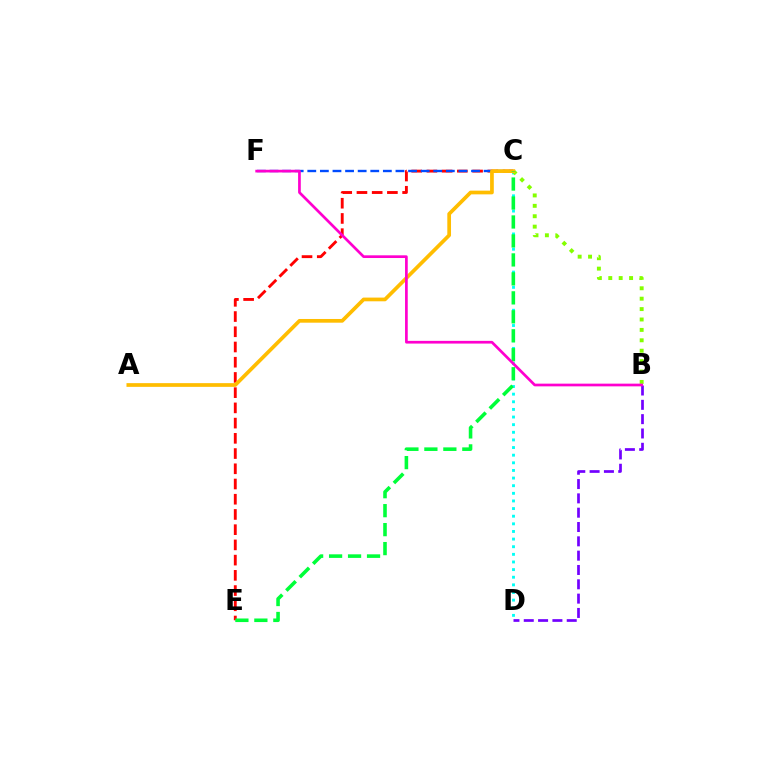{('C', 'D'): [{'color': '#00fff6', 'line_style': 'dotted', 'thickness': 2.07}], ('C', 'E'): [{'color': '#ff0000', 'line_style': 'dashed', 'thickness': 2.07}, {'color': '#00ff39', 'line_style': 'dashed', 'thickness': 2.58}], ('B', 'C'): [{'color': '#84ff00', 'line_style': 'dotted', 'thickness': 2.83}], ('C', 'F'): [{'color': '#004bff', 'line_style': 'dashed', 'thickness': 1.71}], ('A', 'C'): [{'color': '#ffbd00', 'line_style': 'solid', 'thickness': 2.67}], ('B', 'D'): [{'color': '#7200ff', 'line_style': 'dashed', 'thickness': 1.95}], ('B', 'F'): [{'color': '#ff00cf', 'line_style': 'solid', 'thickness': 1.95}]}